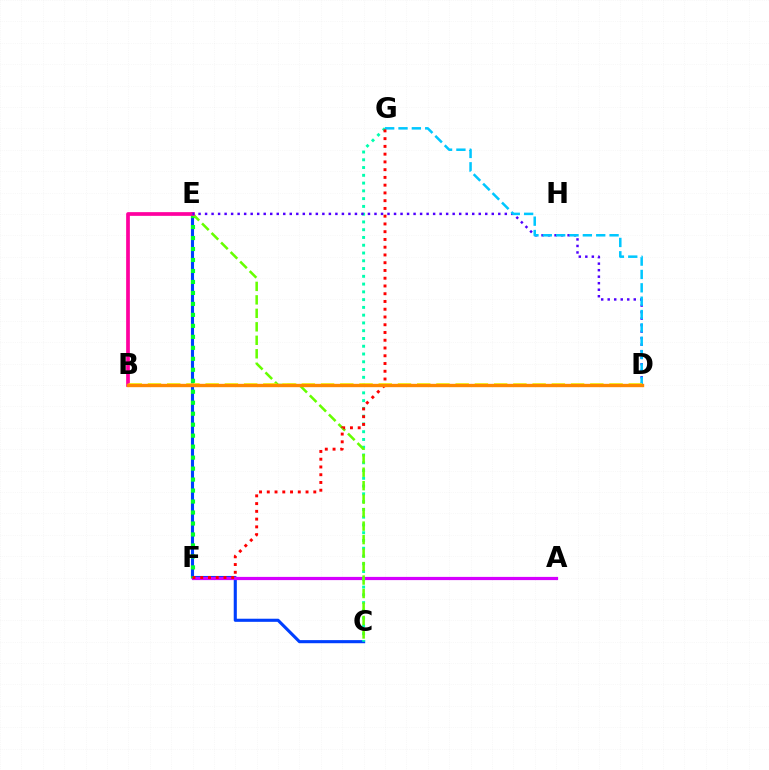{('C', 'E'): [{'color': '#003fff', 'line_style': 'solid', 'thickness': 2.23}, {'color': '#66ff00', 'line_style': 'dashed', 'thickness': 1.83}], ('A', 'F'): [{'color': '#d600ff', 'line_style': 'solid', 'thickness': 2.31}], ('E', 'F'): [{'color': '#00ff27', 'line_style': 'dotted', 'thickness': 2.98}], ('C', 'G'): [{'color': '#00ffaf', 'line_style': 'dotted', 'thickness': 2.11}], ('B', 'E'): [{'color': '#ff00a0', 'line_style': 'solid', 'thickness': 2.67}], ('D', 'E'): [{'color': '#4f00ff', 'line_style': 'dotted', 'thickness': 1.77}], ('D', 'G'): [{'color': '#00c7ff', 'line_style': 'dashed', 'thickness': 1.81}], ('F', 'G'): [{'color': '#ff0000', 'line_style': 'dotted', 'thickness': 2.11}], ('B', 'D'): [{'color': '#eeff00', 'line_style': 'dashed', 'thickness': 2.61}, {'color': '#ff8800', 'line_style': 'solid', 'thickness': 2.42}]}